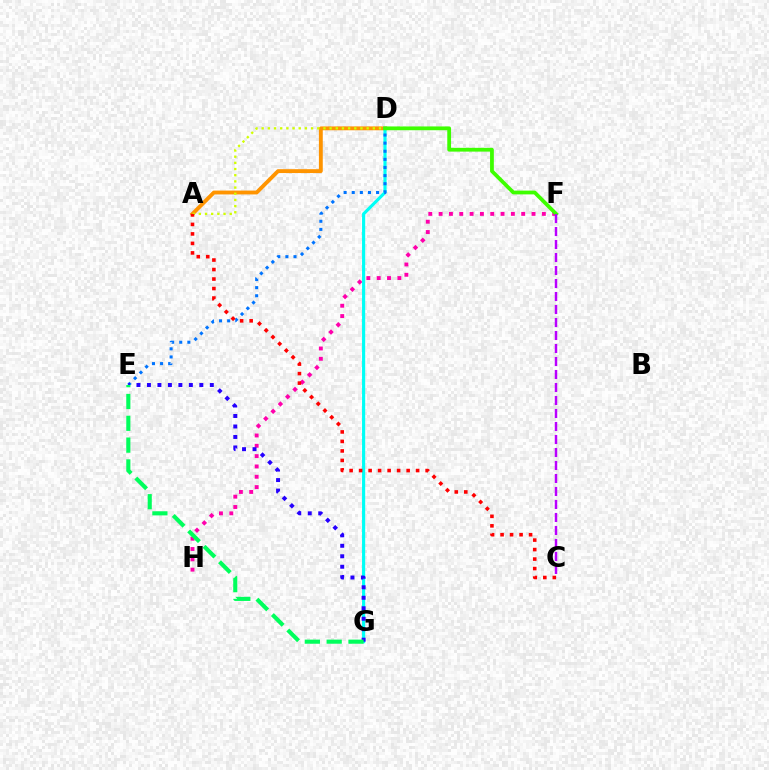{('F', 'H'): [{'color': '#ff00ac', 'line_style': 'dotted', 'thickness': 2.8}], ('A', 'D'): [{'color': '#ff9400', 'line_style': 'solid', 'thickness': 2.78}, {'color': '#d1ff00', 'line_style': 'dotted', 'thickness': 1.68}], ('D', 'G'): [{'color': '#00fff6', 'line_style': 'solid', 'thickness': 2.27}], ('D', 'E'): [{'color': '#0074ff', 'line_style': 'dotted', 'thickness': 2.2}], ('E', 'G'): [{'color': '#2500ff', 'line_style': 'dotted', 'thickness': 2.85}, {'color': '#00ff5c', 'line_style': 'dashed', 'thickness': 2.96}], ('A', 'C'): [{'color': '#ff0000', 'line_style': 'dotted', 'thickness': 2.58}], ('D', 'F'): [{'color': '#3dff00', 'line_style': 'solid', 'thickness': 2.72}], ('C', 'F'): [{'color': '#b900ff', 'line_style': 'dashed', 'thickness': 1.77}]}